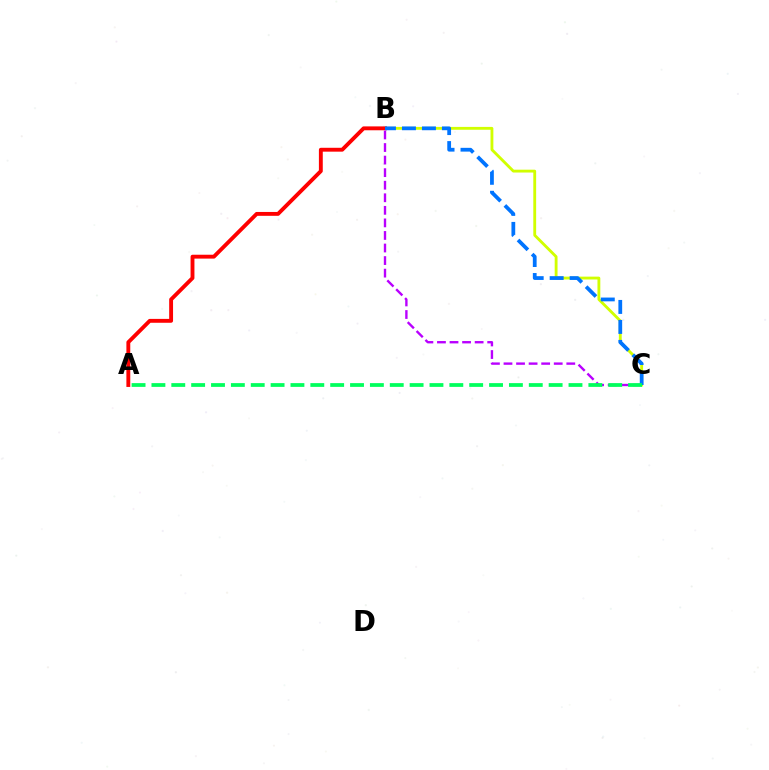{('B', 'C'): [{'color': '#d1ff00', 'line_style': 'solid', 'thickness': 2.05}, {'color': '#0074ff', 'line_style': 'dashed', 'thickness': 2.72}, {'color': '#b900ff', 'line_style': 'dashed', 'thickness': 1.71}], ('A', 'B'): [{'color': '#ff0000', 'line_style': 'solid', 'thickness': 2.79}], ('A', 'C'): [{'color': '#00ff5c', 'line_style': 'dashed', 'thickness': 2.7}]}